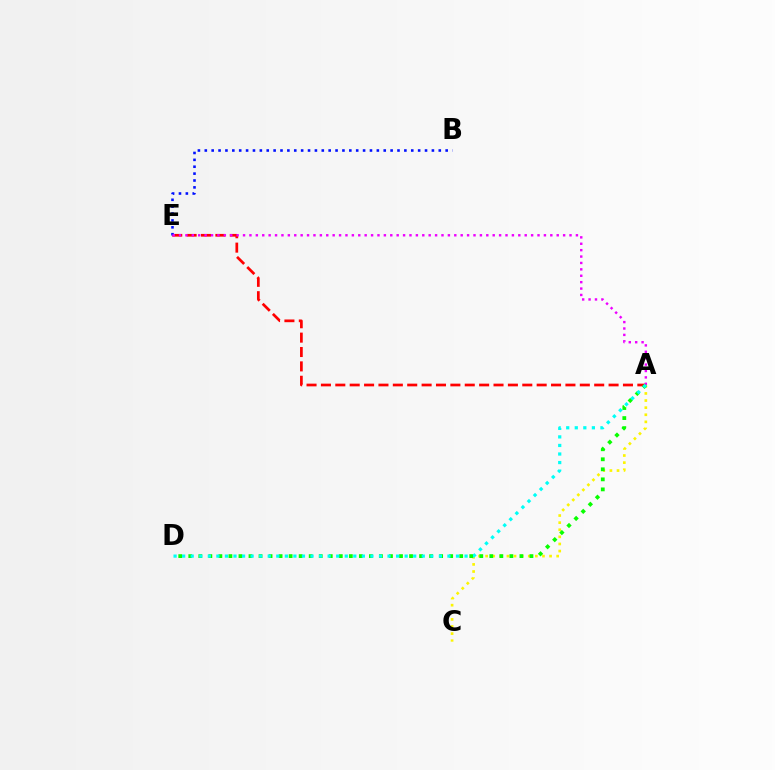{('A', 'E'): [{'color': '#ff0000', 'line_style': 'dashed', 'thickness': 1.95}, {'color': '#ee00ff', 'line_style': 'dotted', 'thickness': 1.74}], ('A', 'C'): [{'color': '#fcf500', 'line_style': 'dotted', 'thickness': 1.93}], ('B', 'E'): [{'color': '#0010ff', 'line_style': 'dotted', 'thickness': 1.87}], ('A', 'D'): [{'color': '#08ff00', 'line_style': 'dotted', 'thickness': 2.73}, {'color': '#00fff6', 'line_style': 'dotted', 'thickness': 2.33}]}